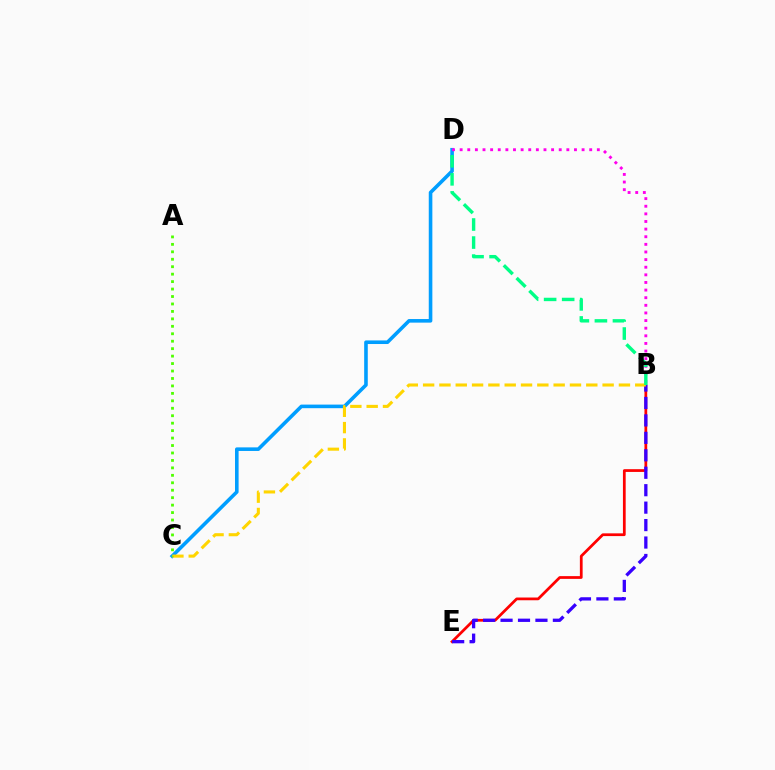{('C', 'D'): [{'color': '#009eff', 'line_style': 'solid', 'thickness': 2.59}], ('B', 'E'): [{'color': '#ff0000', 'line_style': 'solid', 'thickness': 1.98}, {'color': '#3700ff', 'line_style': 'dashed', 'thickness': 2.37}], ('B', 'C'): [{'color': '#ffd500', 'line_style': 'dashed', 'thickness': 2.22}], ('A', 'C'): [{'color': '#4fff00', 'line_style': 'dotted', 'thickness': 2.02}], ('B', 'D'): [{'color': '#ff00ed', 'line_style': 'dotted', 'thickness': 2.07}, {'color': '#00ff86', 'line_style': 'dashed', 'thickness': 2.45}]}